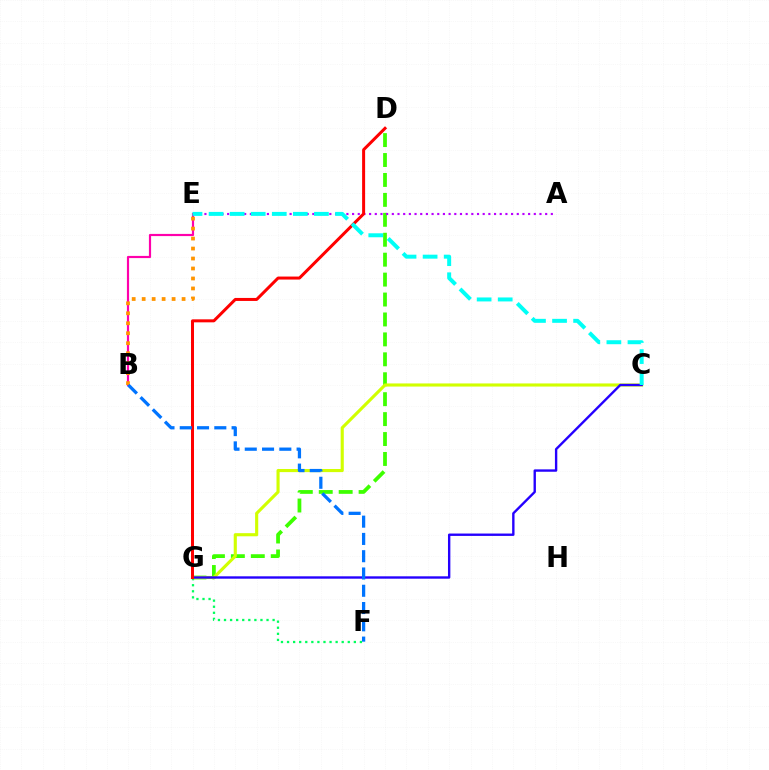{('B', 'E'): [{'color': '#ff00ac', 'line_style': 'solid', 'thickness': 1.57}, {'color': '#ff9400', 'line_style': 'dotted', 'thickness': 2.71}], ('D', 'G'): [{'color': '#3dff00', 'line_style': 'dashed', 'thickness': 2.71}, {'color': '#ff0000', 'line_style': 'solid', 'thickness': 2.16}], ('F', 'G'): [{'color': '#00ff5c', 'line_style': 'dotted', 'thickness': 1.65}], ('A', 'E'): [{'color': '#b900ff', 'line_style': 'dotted', 'thickness': 1.54}], ('C', 'G'): [{'color': '#d1ff00', 'line_style': 'solid', 'thickness': 2.25}, {'color': '#2500ff', 'line_style': 'solid', 'thickness': 1.71}], ('C', 'E'): [{'color': '#00fff6', 'line_style': 'dashed', 'thickness': 2.86}], ('B', 'F'): [{'color': '#0074ff', 'line_style': 'dashed', 'thickness': 2.35}]}